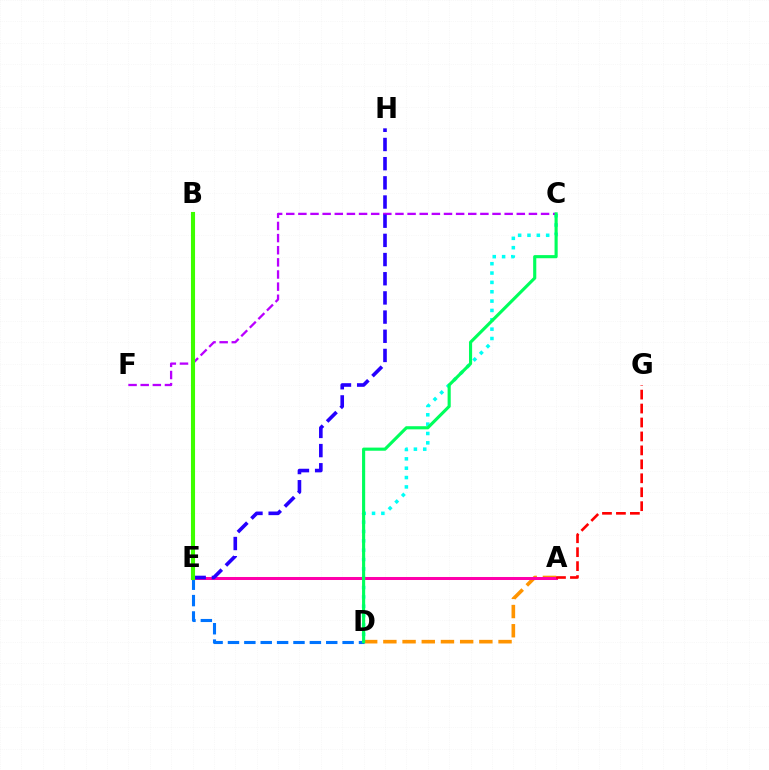{('C', 'D'): [{'color': '#00fff6', 'line_style': 'dotted', 'thickness': 2.54}, {'color': '#00ff5c', 'line_style': 'solid', 'thickness': 2.25}], ('A', 'D'): [{'color': '#ff9400', 'line_style': 'dashed', 'thickness': 2.61}], ('A', 'E'): [{'color': '#ff00ac', 'line_style': 'solid', 'thickness': 2.16}], ('C', 'F'): [{'color': '#b900ff', 'line_style': 'dashed', 'thickness': 1.65}], ('B', 'E'): [{'color': '#d1ff00', 'line_style': 'dashed', 'thickness': 2.61}, {'color': '#3dff00', 'line_style': 'solid', 'thickness': 2.95}], ('D', 'E'): [{'color': '#0074ff', 'line_style': 'dashed', 'thickness': 2.22}], ('E', 'H'): [{'color': '#2500ff', 'line_style': 'dashed', 'thickness': 2.61}], ('A', 'G'): [{'color': '#ff0000', 'line_style': 'dashed', 'thickness': 1.89}]}